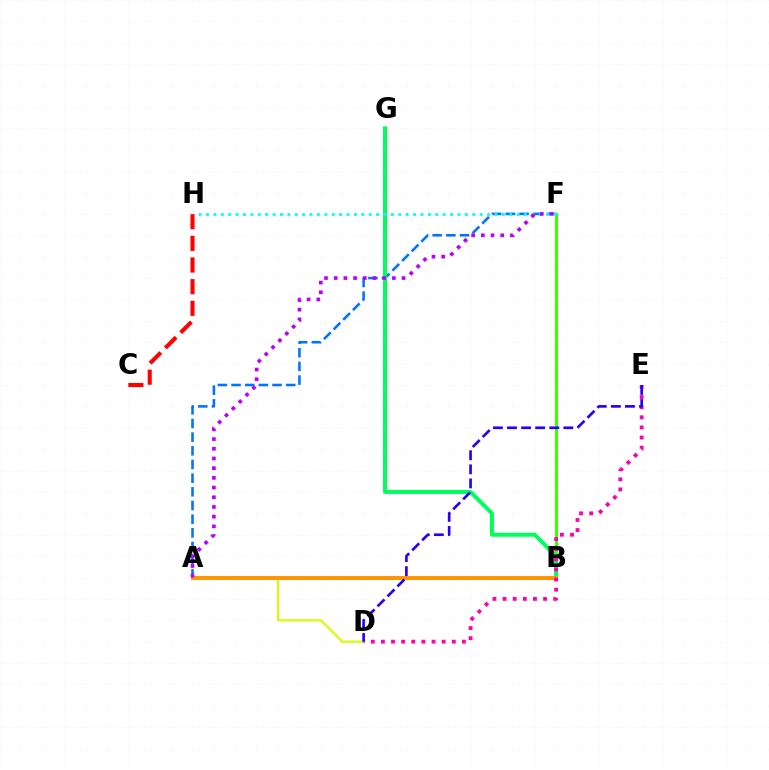{('A', 'F'): [{'color': '#0074ff', 'line_style': 'dashed', 'thickness': 1.86}, {'color': '#b900ff', 'line_style': 'dotted', 'thickness': 2.63}], ('B', 'F'): [{'color': '#3dff00', 'line_style': 'solid', 'thickness': 2.21}], ('A', 'D'): [{'color': '#d1ff00', 'line_style': 'solid', 'thickness': 1.55}], ('B', 'G'): [{'color': '#00ff5c', 'line_style': 'solid', 'thickness': 2.89}], ('F', 'H'): [{'color': '#00fff6', 'line_style': 'dotted', 'thickness': 2.01}], ('C', 'H'): [{'color': '#ff0000', 'line_style': 'dashed', 'thickness': 2.94}], ('A', 'B'): [{'color': '#ff9400', 'line_style': 'solid', 'thickness': 2.85}], ('D', 'E'): [{'color': '#ff00ac', 'line_style': 'dotted', 'thickness': 2.75}, {'color': '#2500ff', 'line_style': 'dashed', 'thickness': 1.91}]}